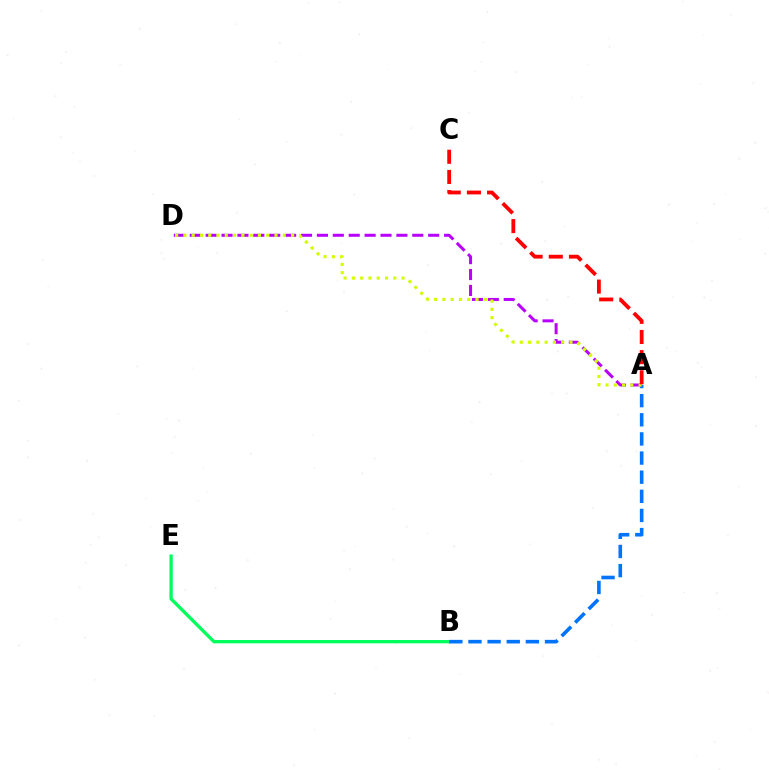{('B', 'E'): [{'color': '#00ff5c', 'line_style': 'solid', 'thickness': 2.39}], ('A', 'B'): [{'color': '#0074ff', 'line_style': 'dashed', 'thickness': 2.6}], ('A', 'D'): [{'color': '#b900ff', 'line_style': 'dashed', 'thickness': 2.16}, {'color': '#d1ff00', 'line_style': 'dotted', 'thickness': 2.25}], ('A', 'C'): [{'color': '#ff0000', 'line_style': 'dashed', 'thickness': 2.74}]}